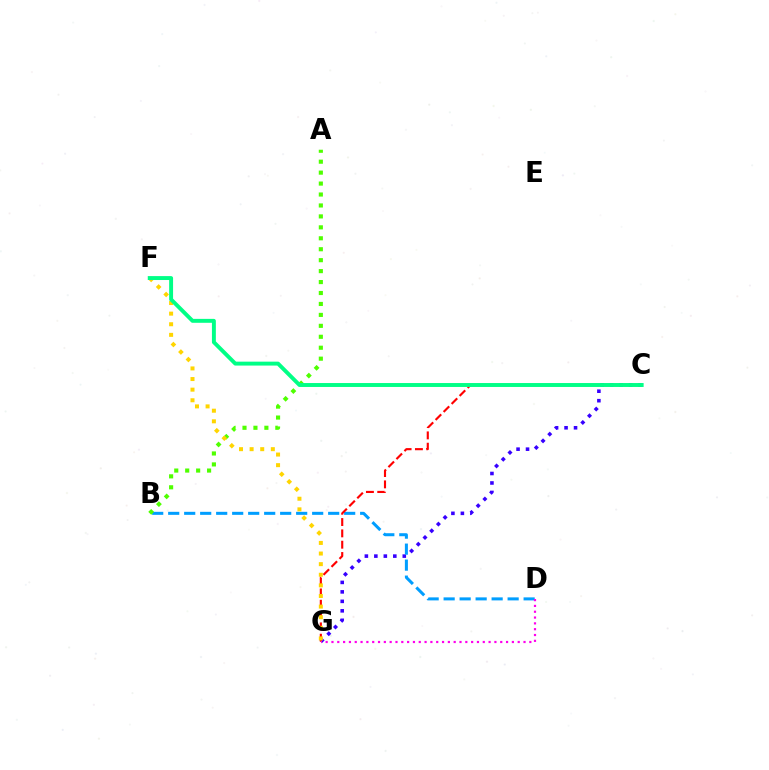{('C', 'G'): [{'color': '#3700ff', 'line_style': 'dotted', 'thickness': 2.58}, {'color': '#ff0000', 'line_style': 'dashed', 'thickness': 1.54}], ('B', 'D'): [{'color': '#009eff', 'line_style': 'dashed', 'thickness': 2.17}], ('A', 'B'): [{'color': '#4fff00', 'line_style': 'dotted', 'thickness': 2.97}], ('F', 'G'): [{'color': '#ffd500', 'line_style': 'dotted', 'thickness': 2.88}], ('D', 'G'): [{'color': '#ff00ed', 'line_style': 'dotted', 'thickness': 1.58}], ('C', 'F'): [{'color': '#00ff86', 'line_style': 'solid', 'thickness': 2.82}]}